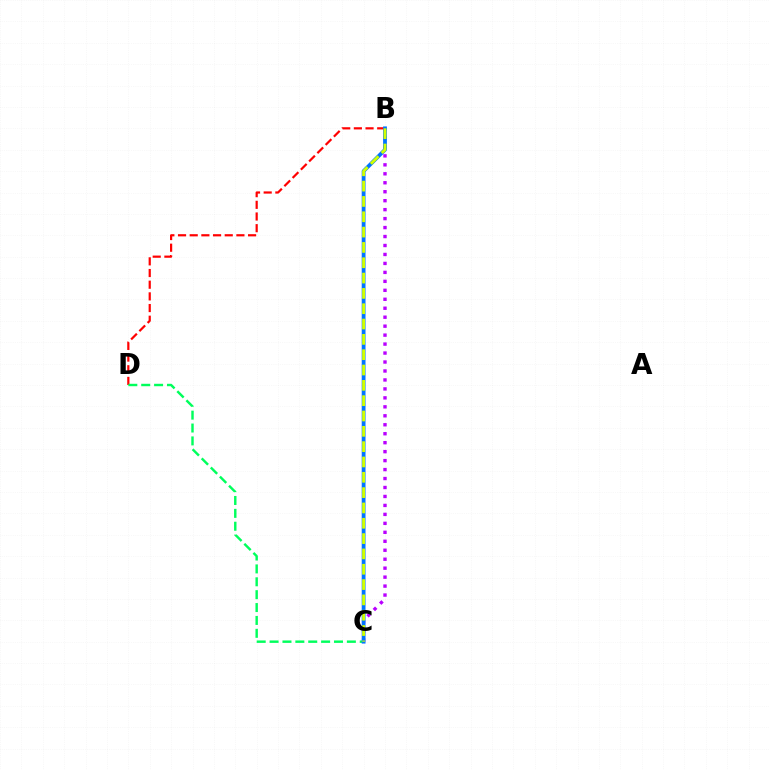{('B', 'C'): [{'color': '#b900ff', 'line_style': 'dotted', 'thickness': 2.44}, {'color': '#0074ff', 'line_style': 'solid', 'thickness': 2.74}, {'color': '#d1ff00', 'line_style': 'dashed', 'thickness': 2.08}], ('B', 'D'): [{'color': '#ff0000', 'line_style': 'dashed', 'thickness': 1.59}], ('C', 'D'): [{'color': '#00ff5c', 'line_style': 'dashed', 'thickness': 1.75}]}